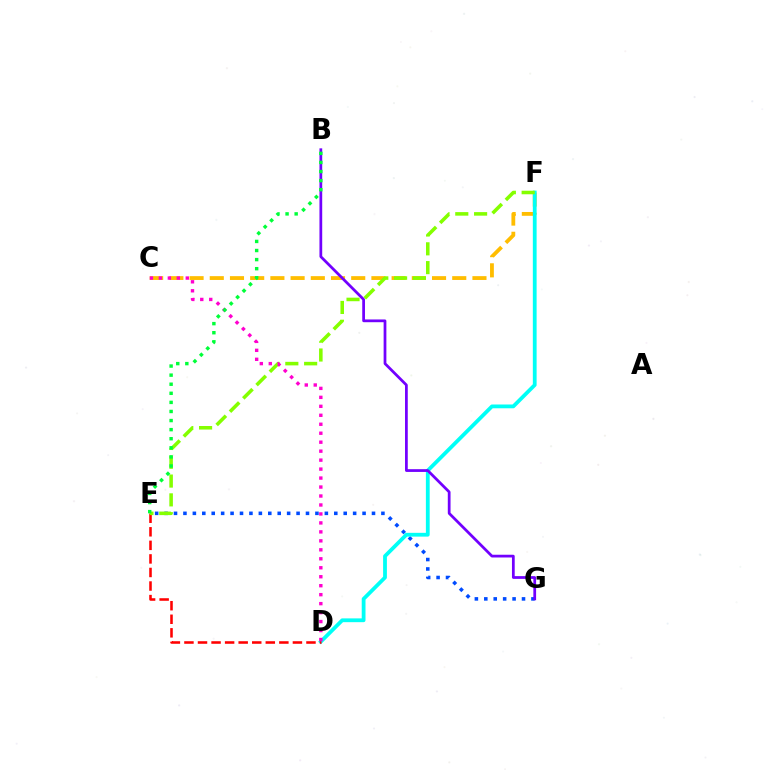{('C', 'F'): [{'color': '#ffbd00', 'line_style': 'dashed', 'thickness': 2.74}], ('E', 'G'): [{'color': '#004bff', 'line_style': 'dotted', 'thickness': 2.56}], ('D', 'F'): [{'color': '#00fff6', 'line_style': 'solid', 'thickness': 2.73}], ('D', 'E'): [{'color': '#ff0000', 'line_style': 'dashed', 'thickness': 1.84}], ('E', 'F'): [{'color': '#84ff00', 'line_style': 'dashed', 'thickness': 2.55}], ('B', 'G'): [{'color': '#7200ff', 'line_style': 'solid', 'thickness': 1.98}], ('C', 'D'): [{'color': '#ff00cf', 'line_style': 'dotted', 'thickness': 2.44}], ('B', 'E'): [{'color': '#00ff39', 'line_style': 'dotted', 'thickness': 2.47}]}